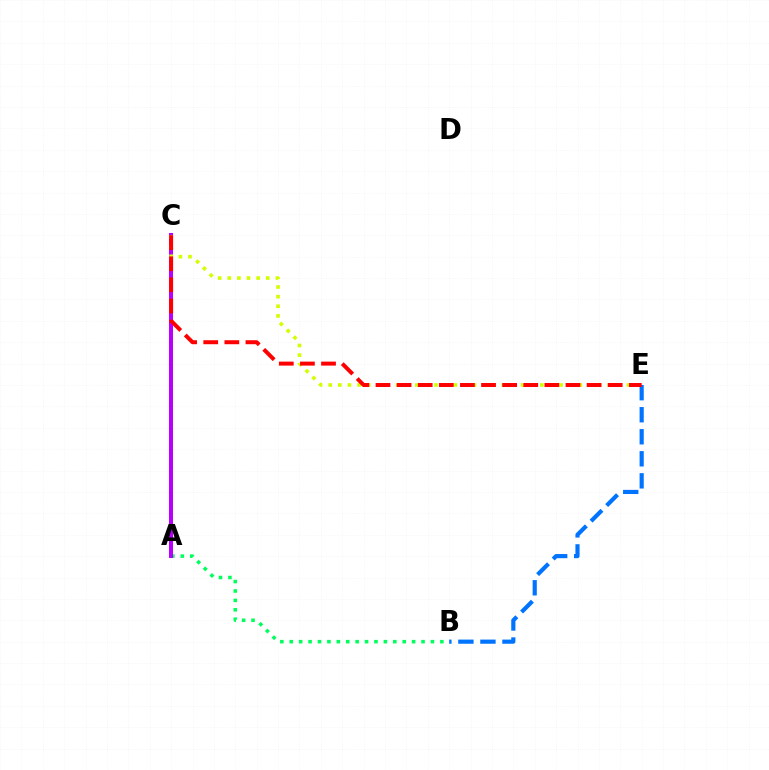{('A', 'B'): [{'color': '#00ff5c', 'line_style': 'dotted', 'thickness': 2.56}], ('A', 'C'): [{'color': '#b900ff', 'line_style': 'solid', 'thickness': 2.89}], ('C', 'E'): [{'color': '#d1ff00', 'line_style': 'dotted', 'thickness': 2.61}, {'color': '#ff0000', 'line_style': 'dashed', 'thickness': 2.87}], ('B', 'E'): [{'color': '#0074ff', 'line_style': 'dashed', 'thickness': 2.99}]}